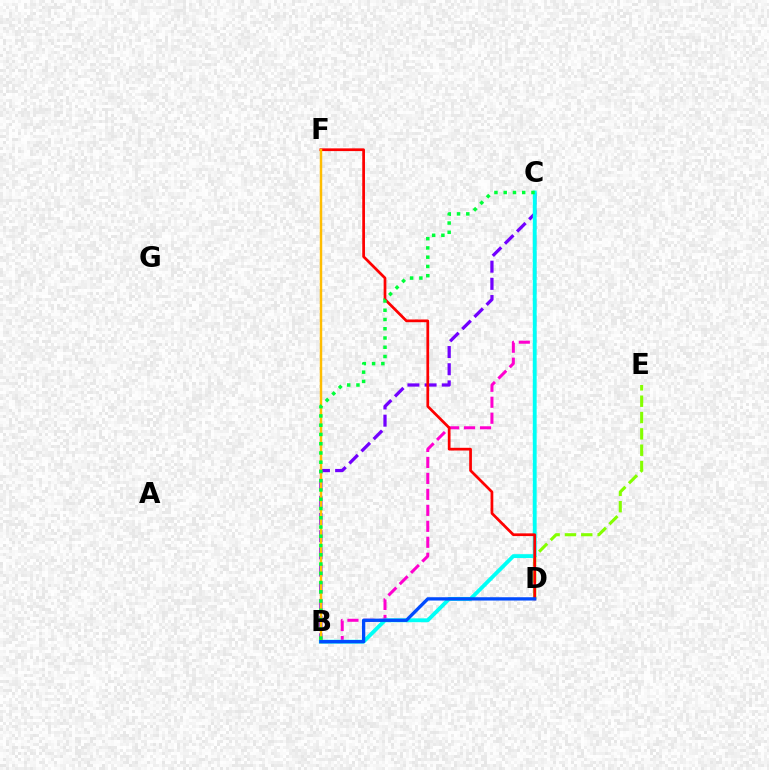{('B', 'C'): [{'color': '#ff00cf', 'line_style': 'dashed', 'thickness': 2.17}, {'color': '#7200ff', 'line_style': 'dashed', 'thickness': 2.33}, {'color': '#00fff6', 'line_style': 'solid', 'thickness': 2.77}, {'color': '#00ff39', 'line_style': 'dotted', 'thickness': 2.51}], ('D', 'E'): [{'color': '#84ff00', 'line_style': 'dashed', 'thickness': 2.22}], ('D', 'F'): [{'color': '#ff0000', 'line_style': 'solid', 'thickness': 1.96}], ('B', 'F'): [{'color': '#ffbd00', 'line_style': 'solid', 'thickness': 1.77}], ('B', 'D'): [{'color': '#004bff', 'line_style': 'solid', 'thickness': 2.38}]}